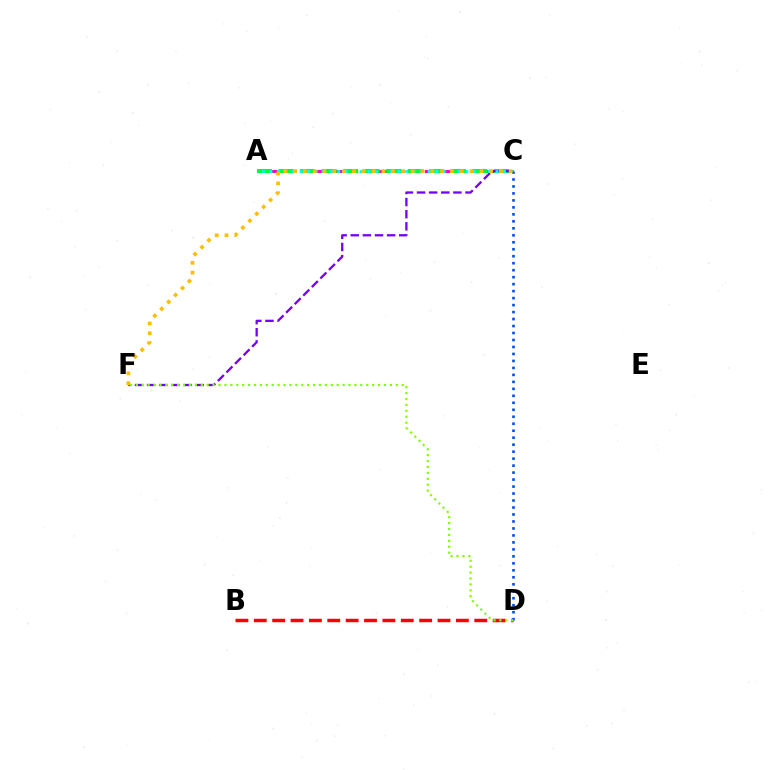{('A', 'C'): [{'color': '#ff00cf', 'line_style': 'dashed', 'thickness': 2.11}, {'color': '#00ff39', 'line_style': 'dashed', 'thickness': 2.93}, {'color': '#00fff6', 'line_style': 'dotted', 'thickness': 2.05}], ('C', 'F'): [{'color': '#7200ff', 'line_style': 'dashed', 'thickness': 1.65}, {'color': '#ffbd00', 'line_style': 'dotted', 'thickness': 2.66}], ('B', 'D'): [{'color': '#ff0000', 'line_style': 'dashed', 'thickness': 2.5}], ('C', 'D'): [{'color': '#004bff', 'line_style': 'dotted', 'thickness': 1.9}], ('D', 'F'): [{'color': '#84ff00', 'line_style': 'dotted', 'thickness': 1.61}]}